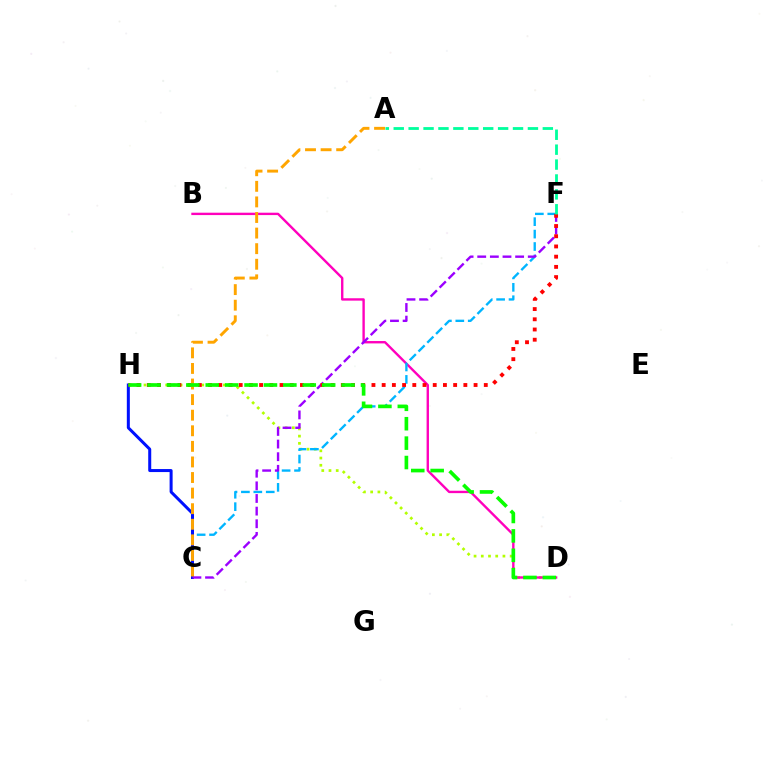{('D', 'H'): [{'color': '#b3ff00', 'line_style': 'dotted', 'thickness': 1.96}, {'color': '#08ff00', 'line_style': 'dashed', 'thickness': 2.64}], ('B', 'D'): [{'color': '#ff00bd', 'line_style': 'solid', 'thickness': 1.71}], ('C', 'F'): [{'color': '#00b5ff', 'line_style': 'dashed', 'thickness': 1.69}, {'color': '#9b00ff', 'line_style': 'dashed', 'thickness': 1.72}], ('C', 'H'): [{'color': '#0010ff', 'line_style': 'solid', 'thickness': 2.17}], ('F', 'H'): [{'color': '#ff0000', 'line_style': 'dotted', 'thickness': 2.77}], ('A', 'C'): [{'color': '#ffa500', 'line_style': 'dashed', 'thickness': 2.12}], ('A', 'F'): [{'color': '#00ff9d', 'line_style': 'dashed', 'thickness': 2.03}]}